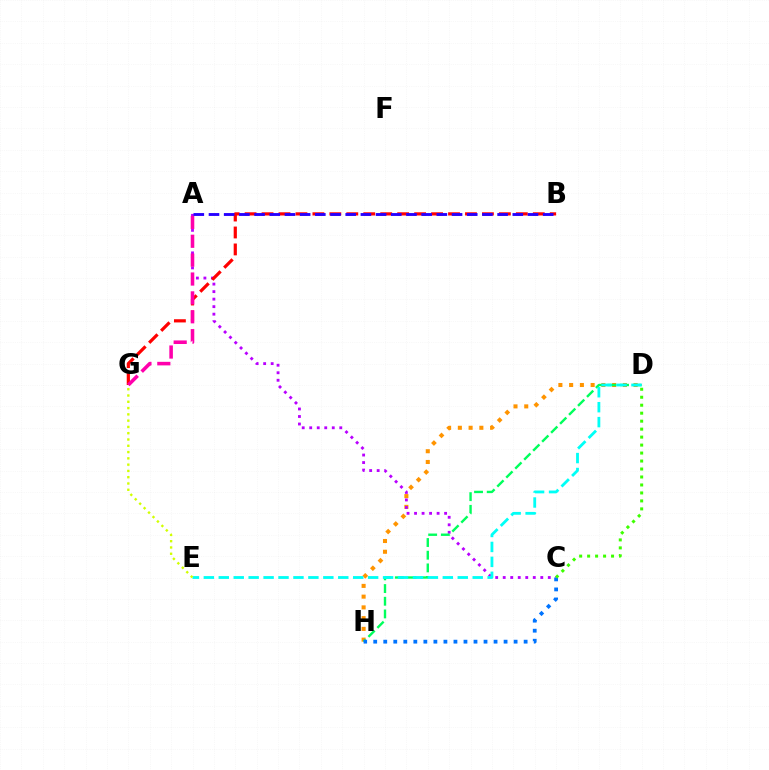{('D', 'H'): [{'color': '#ff9400', 'line_style': 'dotted', 'thickness': 2.92}, {'color': '#00ff5c', 'line_style': 'dashed', 'thickness': 1.72}], ('A', 'C'): [{'color': '#b900ff', 'line_style': 'dotted', 'thickness': 2.04}], ('B', 'G'): [{'color': '#ff0000', 'line_style': 'dashed', 'thickness': 2.3}], ('C', 'H'): [{'color': '#0074ff', 'line_style': 'dotted', 'thickness': 2.72}], ('D', 'E'): [{'color': '#00fff6', 'line_style': 'dashed', 'thickness': 2.03}], ('A', 'G'): [{'color': '#ff00ac', 'line_style': 'dashed', 'thickness': 2.56}], ('A', 'B'): [{'color': '#2500ff', 'line_style': 'dashed', 'thickness': 2.06}], ('E', 'G'): [{'color': '#d1ff00', 'line_style': 'dotted', 'thickness': 1.71}], ('C', 'D'): [{'color': '#3dff00', 'line_style': 'dotted', 'thickness': 2.17}]}